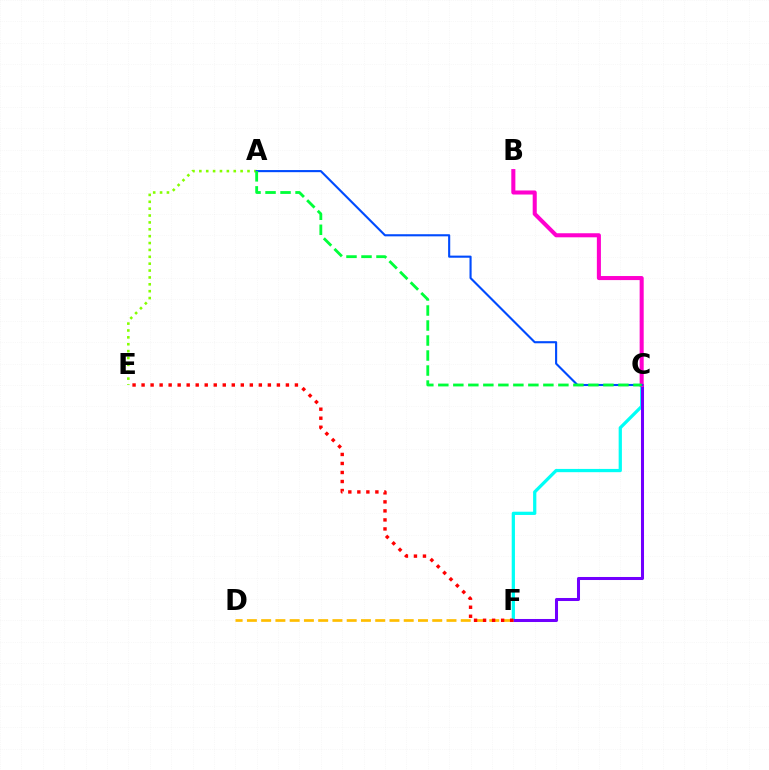{('C', 'F'): [{'color': '#00fff6', 'line_style': 'solid', 'thickness': 2.34}, {'color': '#7200ff', 'line_style': 'solid', 'thickness': 2.18}], ('A', 'E'): [{'color': '#84ff00', 'line_style': 'dotted', 'thickness': 1.87}], ('B', 'C'): [{'color': '#ff00cf', 'line_style': 'solid', 'thickness': 2.92}], ('D', 'F'): [{'color': '#ffbd00', 'line_style': 'dashed', 'thickness': 1.94}], ('A', 'C'): [{'color': '#004bff', 'line_style': 'solid', 'thickness': 1.52}, {'color': '#00ff39', 'line_style': 'dashed', 'thickness': 2.04}], ('E', 'F'): [{'color': '#ff0000', 'line_style': 'dotted', 'thickness': 2.45}]}